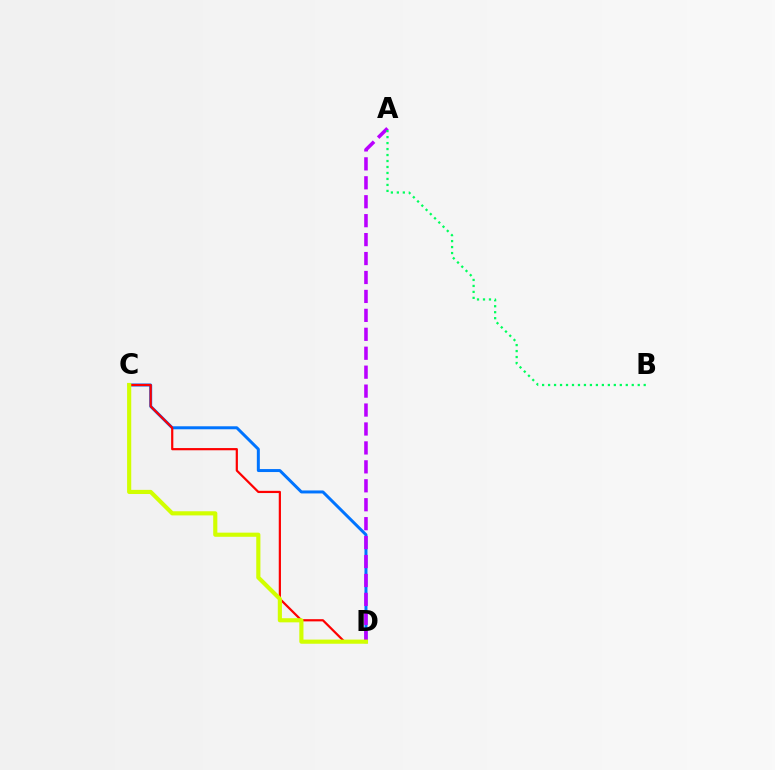{('C', 'D'): [{'color': '#0074ff', 'line_style': 'solid', 'thickness': 2.15}, {'color': '#ff0000', 'line_style': 'solid', 'thickness': 1.59}, {'color': '#d1ff00', 'line_style': 'solid', 'thickness': 2.98}], ('A', 'D'): [{'color': '#b900ff', 'line_style': 'dashed', 'thickness': 2.57}], ('A', 'B'): [{'color': '#00ff5c', 'line_style': 'dotted', 'thickness': 1.62}]}